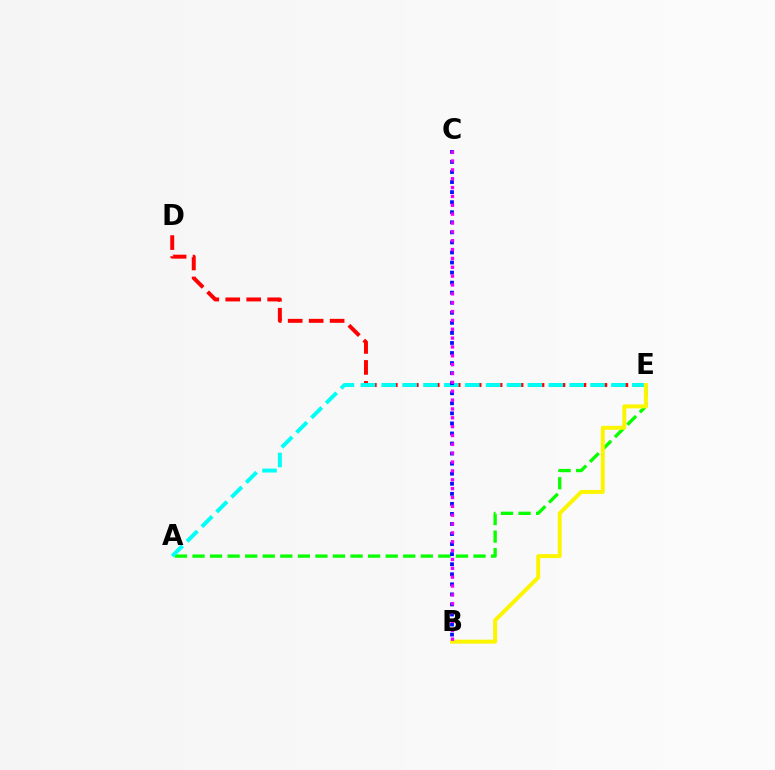{('A', 'E'): [{'color': '#08ff00', 'line_style': 'dashed', 'thickness': 2.39}, {'color': '#00fff6', 'line_style': 'dashed', 'thickness': 2.84}], ('D', 'E'): [{'color': '#ff0000', 'line_style': 'dashed', 'thickness': 2.85}], ('B', 'E'): [{'color': '#fcf500', 'line_style': 'solid', 'thickness': 2.85}], ('B', 'C'): [{'color': '#0010ff', 'line_style': 'dotted', 'thickness': 2.73}, {'color': '#ee00ff', 'line_style': 'dotted', 'thickness': 2.41}]}